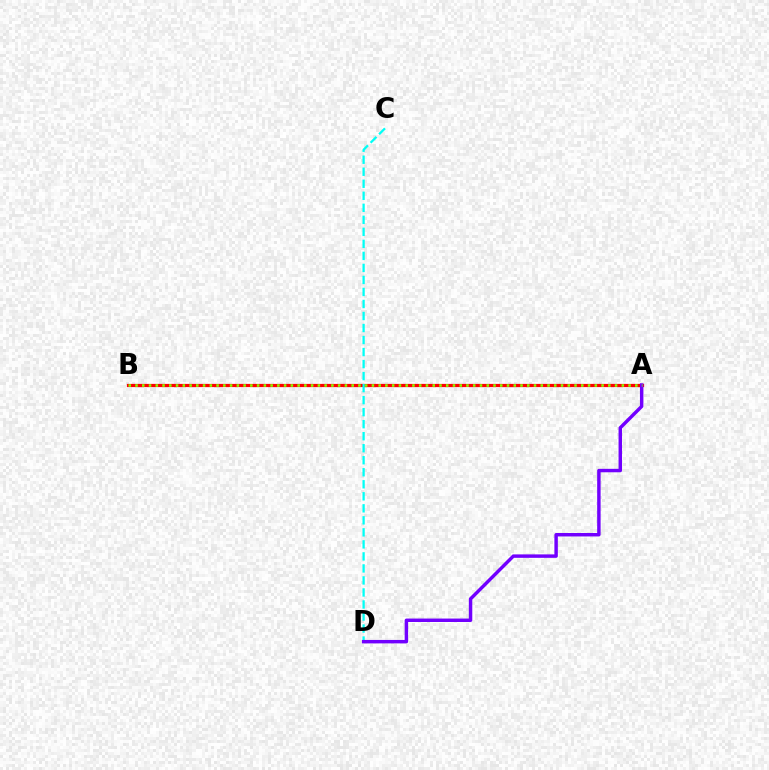{('A', 'B'): [{'color': '#ff0000', 'line_style': 'solid', 'thickness': 2.31}, {'color': '#84ff00', 'line_style': 'dotted', 'thickness': 1.84}], ('C', 'D'): [{'color': '#00fff6', 'line_style': 'dashed', 'thickness': 1.63}], ('A', 'D'): [{'color': '#7200ff', 'line_style': 'solid', 'thickness': 2.48}]}